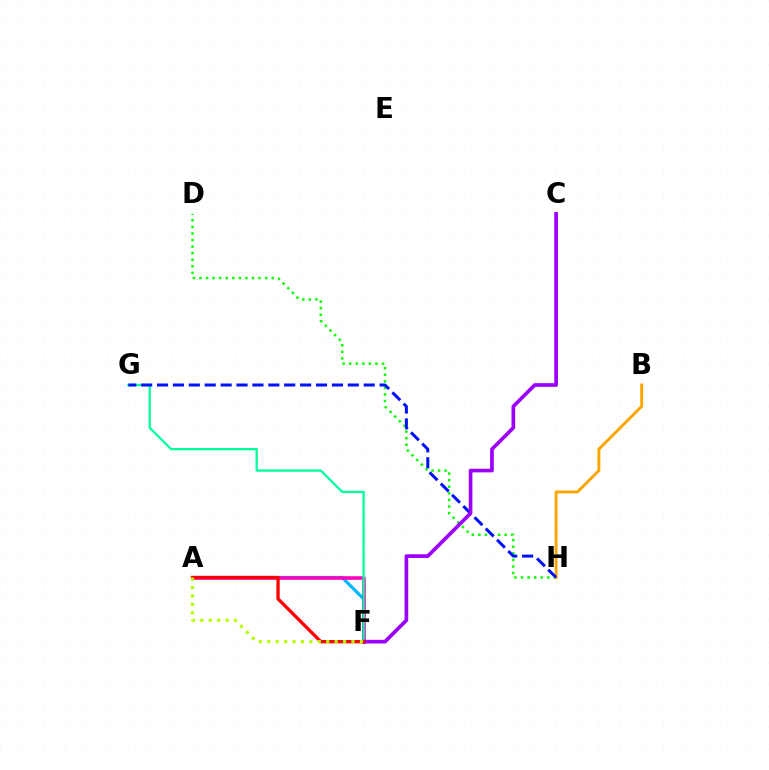{('D', 'H'): [{'color': '#08ff00', 'line_style': 'dotted', 'thickness': 1.78}], ('A', 'F'): [{'color': '#00b5ff', 'line_style': 'solid', 'thickness': 2.25}, {'color': '#ff00bd', 'line_style': 'solid', 'thickness': 2.56}, {'color': '#ff0000', 'line_style': 'solid', 'thickness': 2.38}, {'color': '#b3ff00', 'line_style': 'dotted', 'thickness': 2.29}], ('B', 'H'): [{'color': '#ffa500', 'line_style': 'solid', 'thickness': 2.11}], ('F', 'G'): [{'color': '#00ff9d', 'line_style': 'solid', 'thickness': 1.65}], ('G', 'H'): [{'color': '#0010ff', 'line_style': 'dashed', 'thickness': 2.16}], ('C', 'F'): [{'color': '#9b00ff', 'line_style': 'solid', 'thickness': 2.64}]}